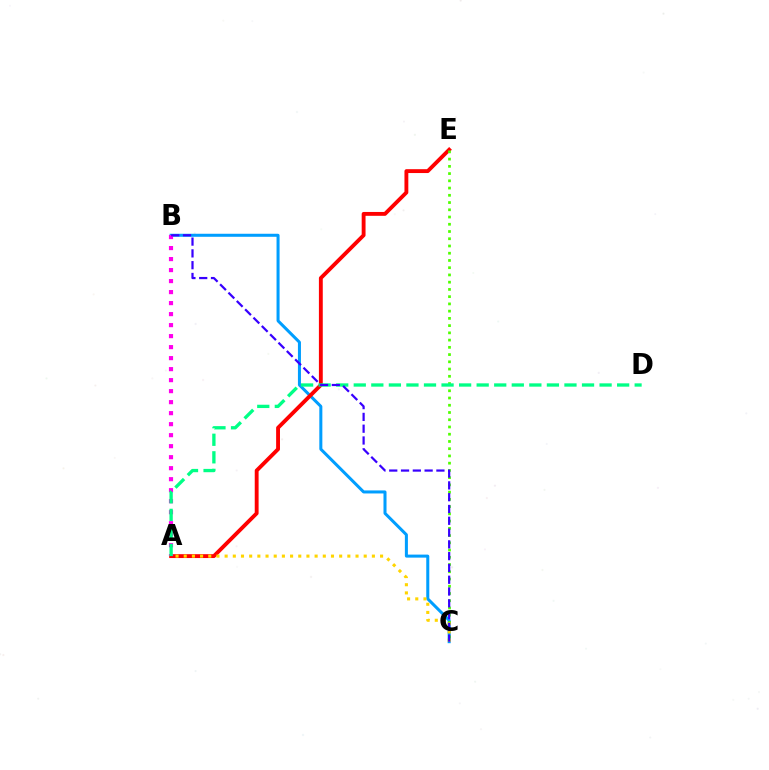{('B', 'C'): [{'color': '#009eff', 'line_style': 'solid', 'thickness': 2.18}, {'color': '#3700ff', 'line_style': 'dashed', 'thickness': 1.6}], ('A', 'E'): [{'color': '#ff0000', 'line_style': 'solid', 'thickness': 2.78}], ('C', 'E'): [{'color': '#4fff00', 'line_style': 'dotted', 'thickness': 1.97}], ('A', 'B'): [{'color': '#ff00ed', 'line_style': 'dotted', 'thickness': 2.99}], ('A', 'D'): [{'color': '#00ff86', 'line_style': 'dashed', 'thickness': 2.39}], ('A', 'C'): [{'color': '#ffd500', 'line_style': 'dotted', 'thickness': 2.22}]}